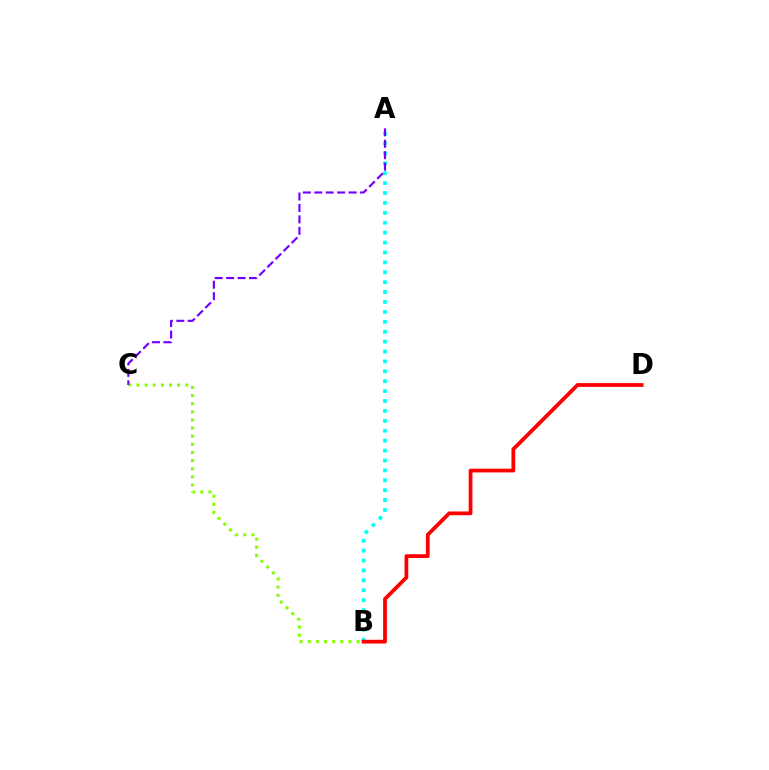{('B', 'C'): [{'color': '#84ff00', 'line_style': 'dotted', 'thickness': 2.21}], ('A', 'B'): [{'color': '#00fff6', 'line_style': 'dotted', 'thickness': 2.69}], ('A', 'C'): [{'color': '#7200ff', 'line_style': 'dashed', 'thickness': 1.55}], ('B', 'D'): [{'color': '#ff0000', 'line_style': 'solid', 'thickness': 2.7}]}